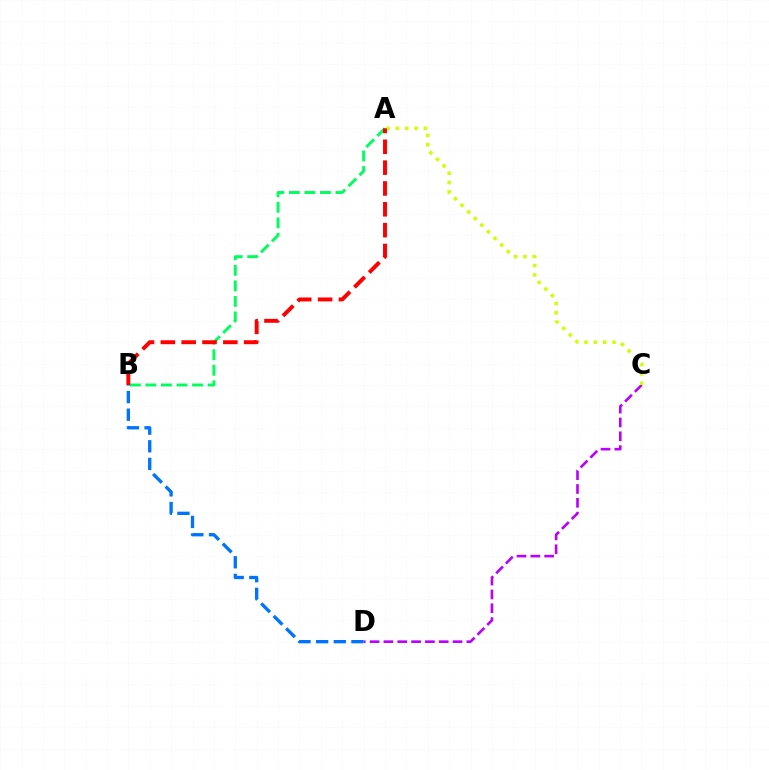{('C', 'D'): [{'color': '#b900ff', 'line_style': 'dashed', 'thickness': 1.88}], ('A', 'C'): [{'color': '#d1ff00', 'line_style': 'dotted', 'thickness': 2.54}], ('A', 'B'): [{'color': '#00ff5c', 'line_style': 'dashed', 'thickness': 2.11}, {'color': '#ff0000', 'line_style': 'dashed', 'thickness': 2.83}], ('B', 'D'): [{'color': '#0074ff', 'line_style': 'dashed', 'thickness': 2.4}]}